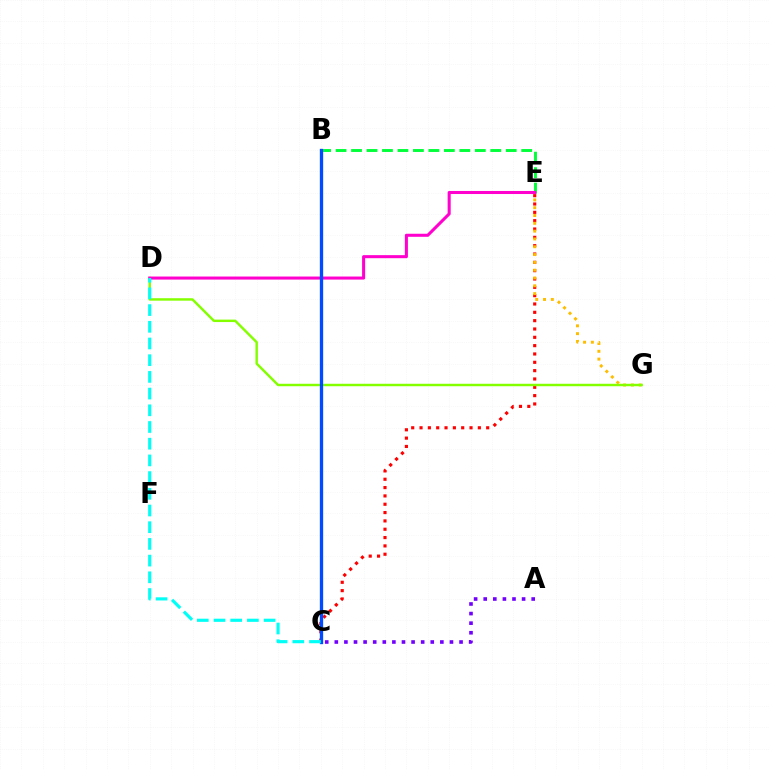{('C', 'E'): [{'color': '#ff0000', 'line_style': 'dotted', 'thickness': 2.26}], ('E', 'G'): [{'color': '#ffbd00', 'line_style': 'dotted', 'thickness': 2.12}], ('B', 'E'): [{'color': '#00ff39', 'line_style': 'dashed', 'thickness': 2.1}], ('D', 'G'): [{'color': '#84ff00', 'line_style': 'solid', 'thickness': 1.76}], ('A', 'C'): [{'color': '#7200ff', 'line_style': 'dotted', 'thickness': 2.61}], ('D', 'E'): [{'color': '#ff00cf', 'line_style': 'solid', 'thickness': 2.2}], ('B', 'C'): [{'color': '#004bff', 'line_style': 'solid', 'thickness': 2.39}], ('C', 'D'): [{'color': '#00fff6', 'line_style': 'dashed', 'thickness': 2.27}]}